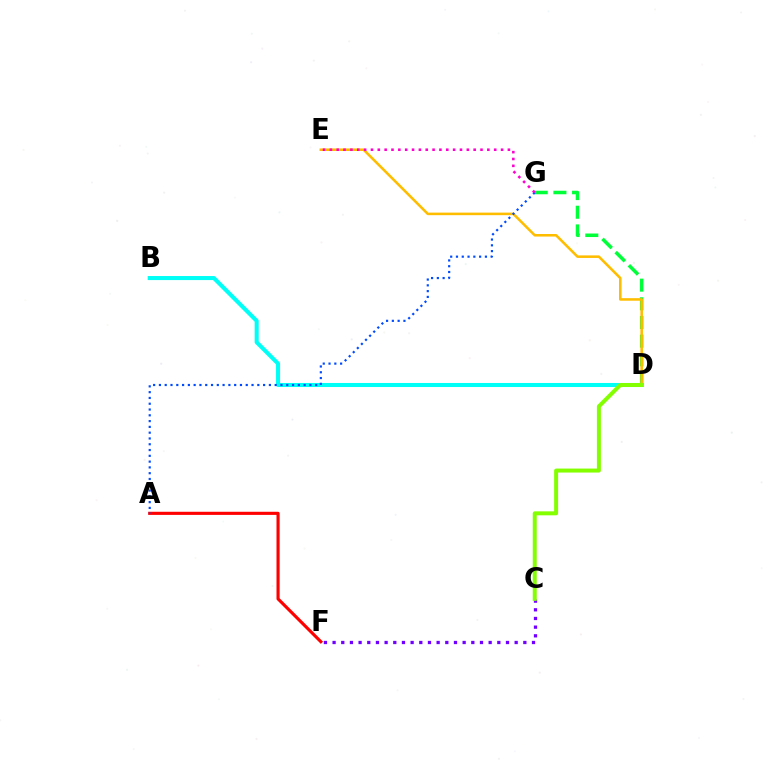{('A', 'F'): [{'color': '#ff0000', 'line_style': 'solid', 'thickness': 2.25}], ('D', 'G'): [{'color': '#00ff39', 'line_style': 'dashed', 'thickness': 2.54}], ('B', 'D'): [{'color': '#00fff6', 'line_style': 'solid', 'thickness': 2.92}], ('D', 'E'): [{'color': '#ffbd00', 'line_style': 'solid', 'thickness': 1.84}], ('C', 'F'): [{'color': '#7200ff', 'line_style': 'dotted', 'thickness': 2.36}], ('A', 'G'): [{'color': '#004bff', 'line_style': 'dotted', 'thickness': 1.57}], ('E', 'G'): [{'color': '#ff00cf', 'line_style': 'dotted', 'thickness': 1.86}], ('C', 'D'): [{'color': '#84ff00', 'line_style': 'solid', 'thickness': 2.87}]}